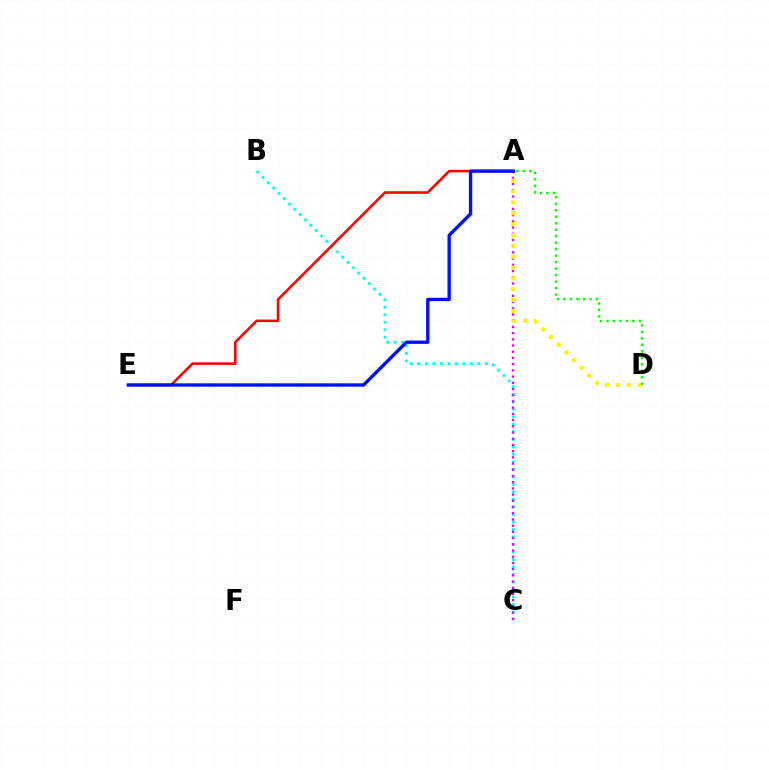{('B', 'C'): [{'color': '#00fff6', 'line_style': 'dotted', 'thickness': 2.04}], ('A', 'C'): [{'color': '#ee00ff', 'line_style': 'dotted', 'thickness': 1.69}], ('A', 'E'): [{'color': '#ff0000', 'line_style': 'solid', 'thickness': 1.84}, {'color': '#0010ff', 'line_style': 'solid', 'thickness': 2.41}], ('A', 'D'): [{'color': '#fcf500', 'line_style': 'dotted', 'thickness': 2.95}, {'color': '#08ff00', 'line_style': 'dotted', 'thickness': 1.76}]}